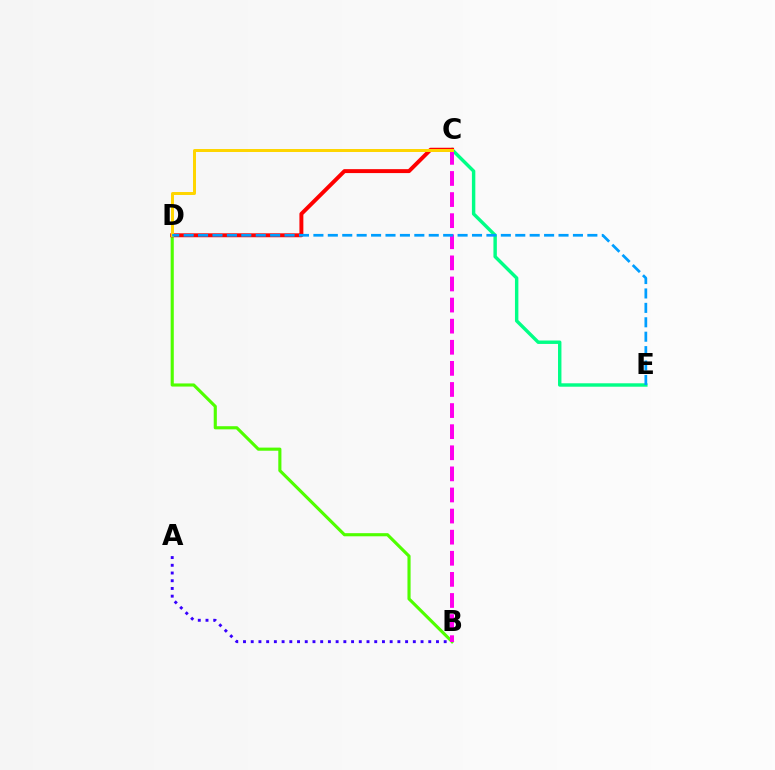{('A', 'B'): [{'color': '#3700ff', 'line_style': 'dotted', 'thickness': 2.1}], ('C', 'E'): [{'color': '#00ff86', 'line_style': 'solid', 'thickness': 2.46}], ('B', 'D'): [{'color': '#4fff00', 'line_style': 'solid', 'thickness': 2.25}], ('C', 'D'): [{'color': '#ff0000', 'line_style': 'solid', 'thickness': 2.83}, {'color': '#ffd500', 'line_style': 'solid', 'thickness': 2.15}], ('B', 'C'): [{'color': '#ff00ed', 'line_style': 'dashed', 'thickness': 2.87}], ('D', 'E'): [{'color': '#009eff', 'line_style': 'dashed', 'thickness': 1.96}]}